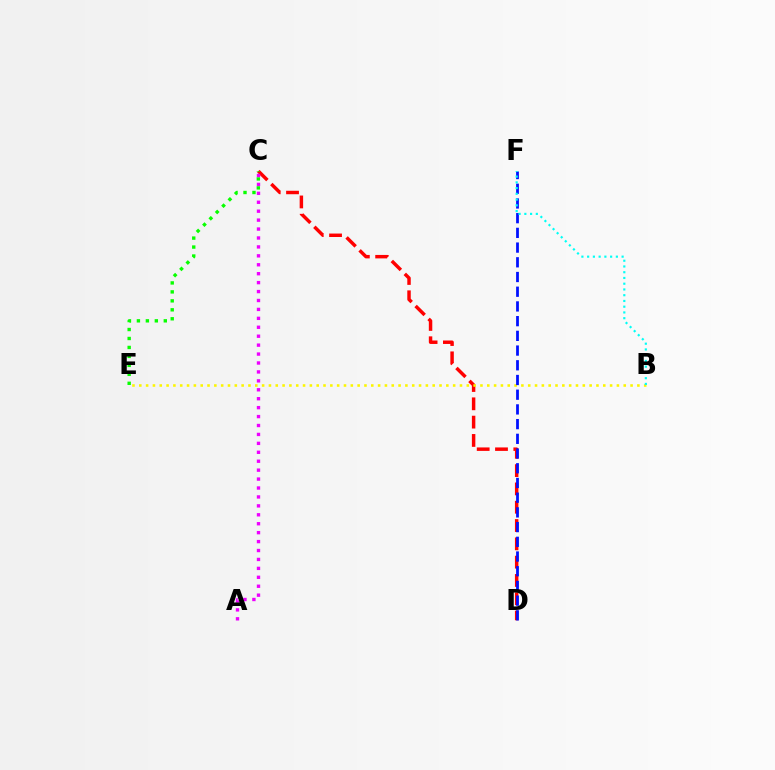{('C', 'D'): [{'color': '#ff0000', 'line_style': 'dashed', 'thickness': 2.49}], ('C', 'E'): [{'color': '#08ff00', 'line_style': 'dotted', 'thickness': 2.44}], ('A', 'C'): [{'color': '#ee00ff', 'line_style': 'dotted', 'thickness': 2.43}], ('B', 'E'): [{'color': '#fcf500', 'line_style': 'dotted', 'thickness': 1.85}], ('D', 'F'): [{'color': '#0010ff', 'line_style': 'dashed', 'thickness': 2.0}], ('B', 'F'): [{'color': '#00fff6', 'line_style': 'dotted', 'thickness': 1.56}]}